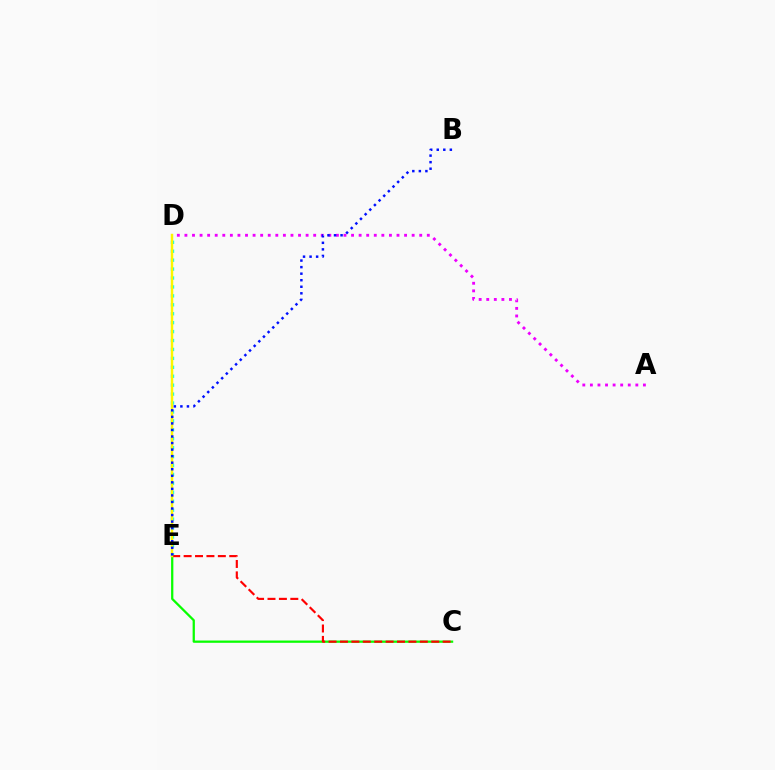{('A', 'D'): [{'color': '#ee00ff', 'line_style': 'dotted', 'thickness': 2.06}], ('C', 'E'): [{'color': '#08ff00', 'line_style': 'solid', 'thickness': 1.63}, {'color': '#ff0000', 'line_style': 'dashed', 'thickness': 1.55}], ('D', 'E'): [{'color': '#00fff6', 'line_style': 'dotted', 'thickness': 2.43}, {'color': '#fcf500', 'line_style': 'solid', 'thickness': 1.77}], ('B', 'E'): [{'color': '#0010ff', 'line_style': 'dotted', 'thickness': 1.78}]}